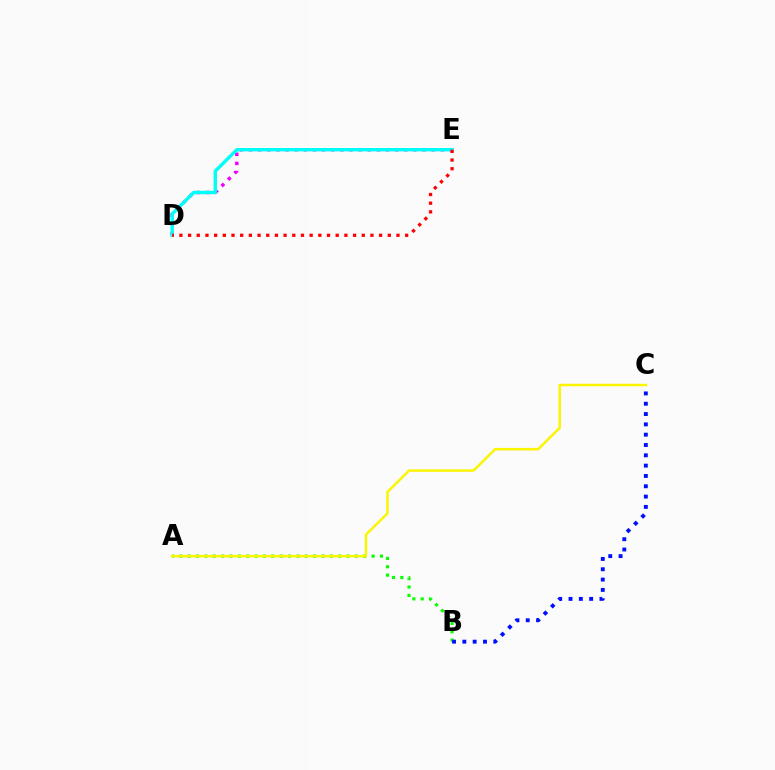{('A', 'B'): [{'color': '#08ff00', 'line_style': 'dotted', 'thickness': 2.27}], ('D', 'E'): [{'color': '#ee00ff', 'line_style': 'dotted', 'thickness': 2.48}, {'color': '#00fff6', 'line_style': 'solid', 'thickness': 2.46}, {'color': '#ff0000', 'line_style': 'dotted', 'thickness': 2.36}], ('B', 'C'): [{'color': '#0010ff', 'line_style': 'dotted', 'thickness': 2.8}], ('A', 'C'): [{'color': '#fcf500', 'line_style': 'solid', 'thickness': 1.79}]}